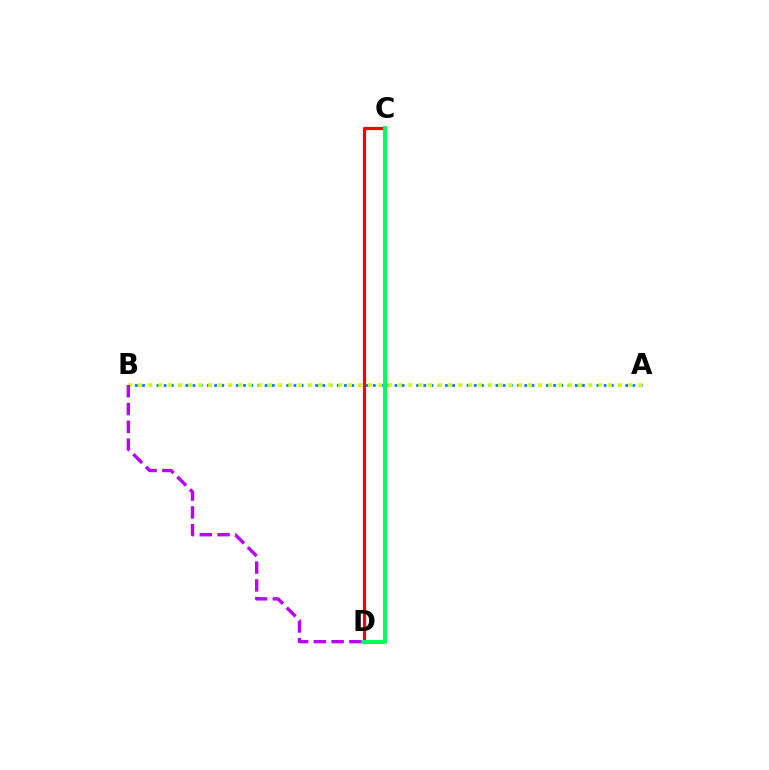{('C', 'D'): [{'color': '#ff0000', 'line_style': 'solid', 'thickness': 2.32}, {'color': '#00ff5c', 'line_style': 'solid', 'thickness': 2.84}], ('A', 'B'): [{'color': '#0074ff', 'line_style': 'dotted', 'thickness': 1.96}, {'color': '#d1ff00', 'line_style': 'dotted', 'thickness': 2.72}], ('B', 'D'): [{'color': '#b900ff', 'line_style': 'dashed', 'thickness': 2.42}]}